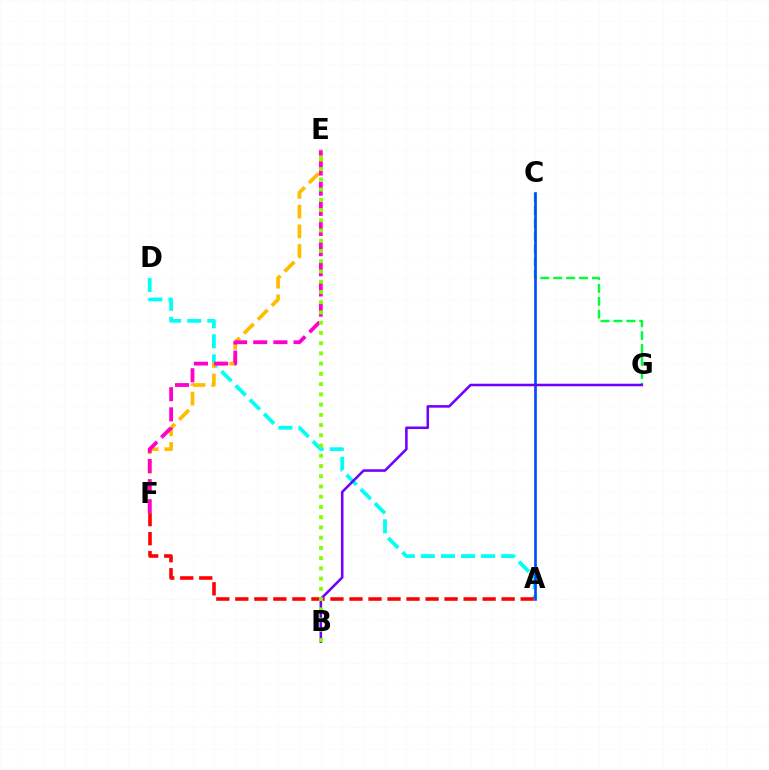{('A', 'D'): [{'color': '#00fff6', 'line_style': 'dashed', 'thickness': 2.73}], ('C', 'G'): [{'color': '#00ff39', 'line_style': 'dashed', 'thickness': 1.75}], ('A', 'C'): [{'color': '#004bff', 'line_style': 'solid', 'thickness': 1.91}], ('A', 'F'): [{'color': '#ff0000', 'line_style': 'dashed', 'thickness': 2.58}], ('B', 'G'): [{'color': '#7200ff', 'line_style': 'solid', 'thickness': 1.84}], ('E', 'F'): [{'color': '#ffbd00', 'line_style': 'dashed', 'thickness': 2.68}, {'color': '#ff00cf', 'line_style': 'dashed', 'thickness': 2.74}], ('B', 'E'): [{'color': '#84ff00', 'line_style': 'dotted', 'thickness': 2.78}]}